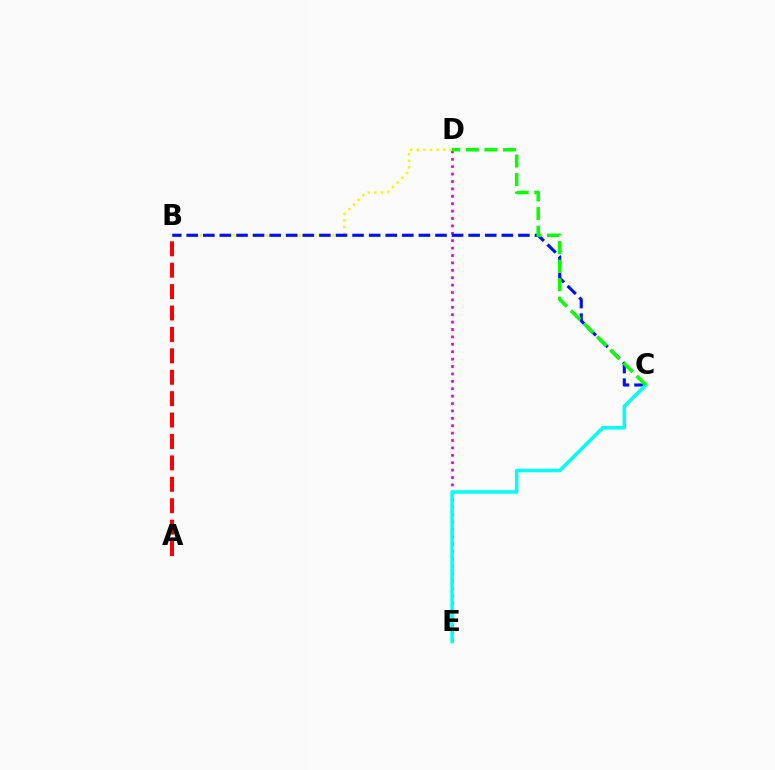{('D', 'E'): [{'color': '#ee00ff', 'line_style': 'dotted', 'thickness': 2.01}], ('B', 'D'): [{'color': '#fcf500', 'line_style': 'dotted', 'thickness': 1.8}], ('B', 'C'): [{'color': '#0010ff', 'line_style': 'dashed', 'thickness': 2.25}], ('C', 'E'): [{'color': '#00fff6', 'line_style': 'solid', 'thickness': 2.52}], ('A', 'B'): [{'color': '#ff0000', 'line_style': 'dashed', 'thickness': 2.91}], ('C', 'D'): [{'color': '#08ff00', 'line_style': 'dashed', 'thickness': 2.52}]}